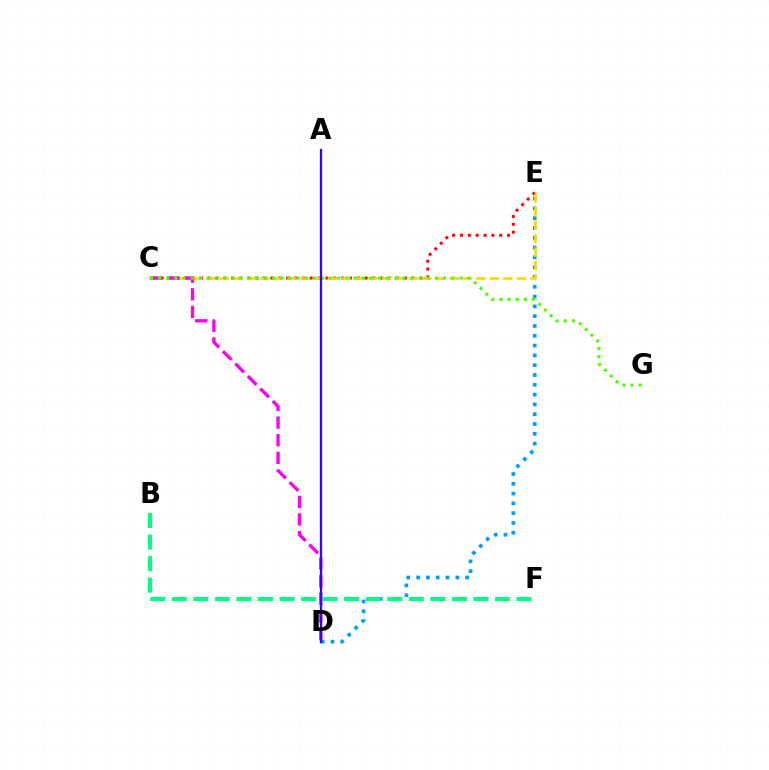{('C', 'E'): [{'color': '#ff0000', 'line_style': 'dotted', 'thickness': 2.13}, {'color': '#ffd500', 'line_style': 'dashed', 'thickness': 1.83}], ('D', 'E'): [{'color': '#009eff', 'line_style': 'dotted', 'thickness': 2.66}], ('C', 'D'): [{'color': '#ff00ed', 'line_style': 'dashed', 'thickness': 2.39}], ('C', 'G'): [{'color': '#4fff00', 'line_style': 'dotted', 'thickness': 2.21}], ('A', 'D'): [{'color': '#3700ff', 'line_style': 'solid', 'thickness': 1.65}], ('B', 'F'): [{'color': '#00ff86', 'line_style': 'dashed', 'thickness': 2.93}]}